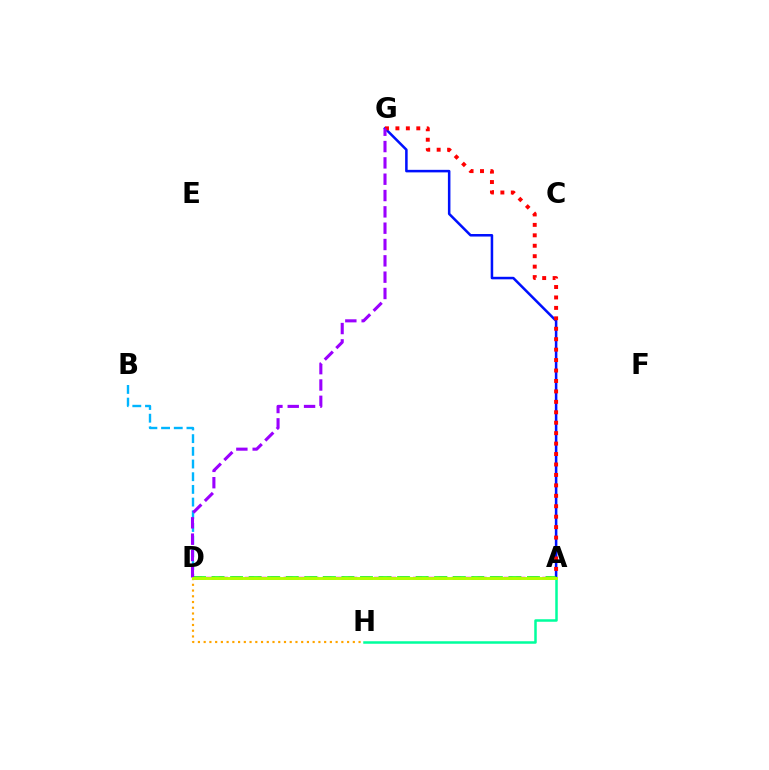{('D', 'H'): [{'color': '#ffa500', 'line_style': 'dotted', 'thickness': 1.56}], ('B', 'D'): [{'color': '#00b5ff', 'line_style': 'dashed', 'thickness': 1.72}], ('A', 'G'): [{'color': '#0010ff', 'line_style': 'solid', 'thickness': 1.82}, {'color': '#ff0000', 'line_style': 'dotted', 'thickness': 2.84}], ('A', 'D'): [{'color': '#ff00bd', 'line_style': 'dashed', 'thickness': 1.76}, {'color': '#08ff00', 'line_style': 'dashed', 'thickness': 2.52}, {'color': '#b3ff00', 'line_style': 'solid', 'thickness': 2.1}], ('A', 'H'): [{'color': '#00ff9d', 'line_style': 'solid', 'thickness': 1.8}], ('D', 'G'): [{'color': '#9b00ff', 'line_style': 'dashed', 'thickness': 2.22}]}